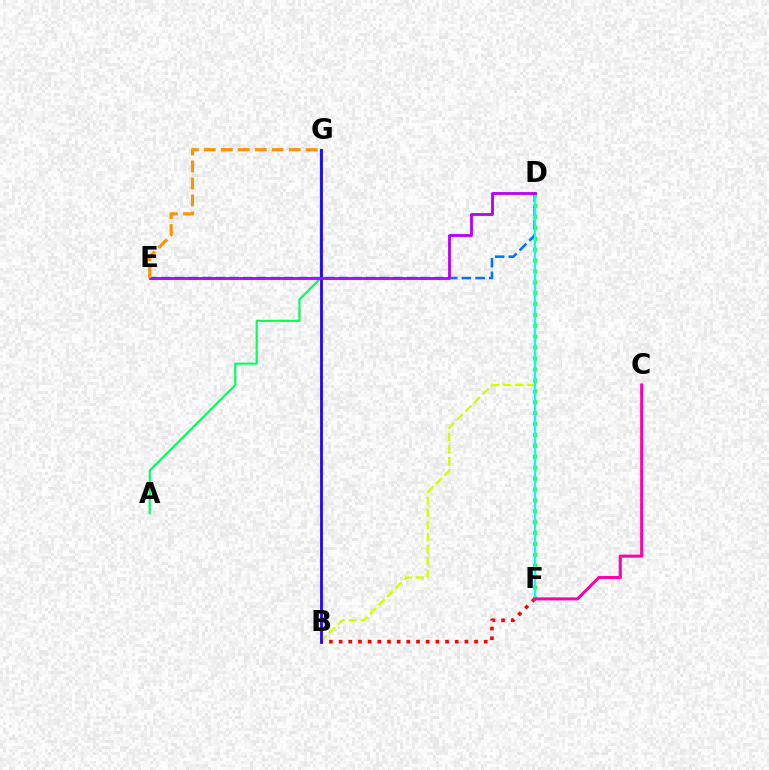{('D', 'F'): [{'color': '#3dff00', 'line_style': 'dotted', 'thickness': 2.96}, {'color': '#00fff6', 'line_style': 'solid', 'thickness': 1.6}], ('B', 'D'): [{'color': '#d1ff00', 'line_style': 'dashed', 'thickness': 1.65}], ('A', 'G'): [{'color': '#00ff5c', 'line_style': 'solid', 'thickness': 1.53}], ('B', 'F'): [{'color': '#ff0000', 'line_style': 'dotted', 'thickness': 2.63}], ('D', 'E'): [{'color': '#0074ff', 'line_style': 'dashed', 'thickness': 1.86}, {'color': '#b900ff', 'line_style': 'solid', 'thickness': 2.03}], ('B', 'G'): [{'color': '#2500ff', 'line_style': 'solid', 'thickness': 2.01}], ('C', 'F'): [{'color': '#ff00ac', 'line_style': 'solid', 'thickness': 2.18}], ('E', 'G'): [{'color': '#ff9400', 'line_style': 'dashed', 'thickness': 2.31}]}